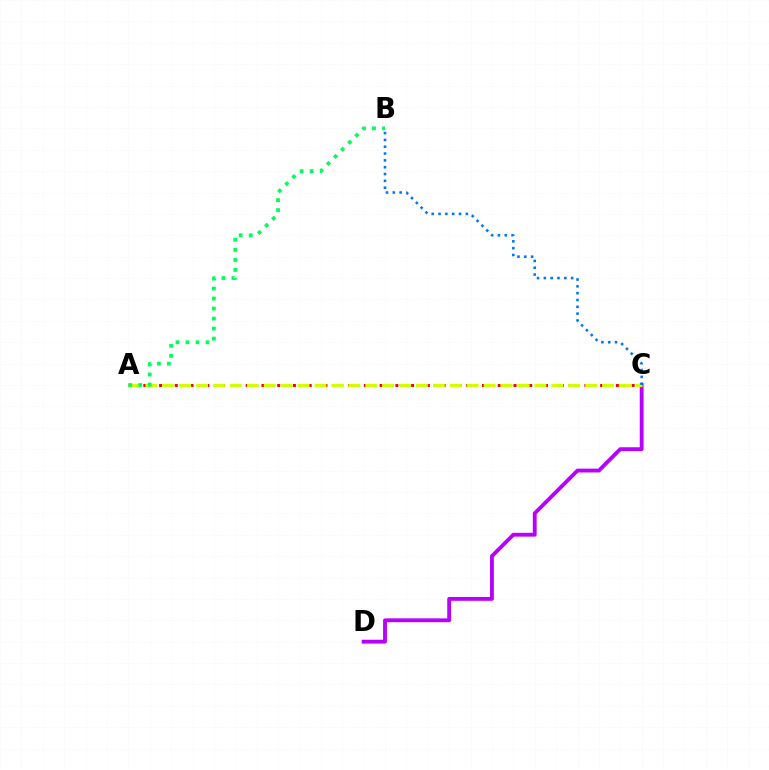{('C', 'D'): [{'color': '#b900ff', 'line_style': 'solid', 'thickness': 2.77}], ('A', 'C'): [{'color': '#ff0000', 'line_style': 'dotted', 'thickness': 2.14}, {'color': '#d1ff00', 'line_style': 'dashed', 'thickness': 2.3}], ('A', 'B'): [{'color': '#00ff5c', 'line_style': 'dotted', 'thickness': 2.72}], ('B', 'C'): [{'color': '#0074ff', 'line_style': 'dotted', 'thickness': 1.85}]}